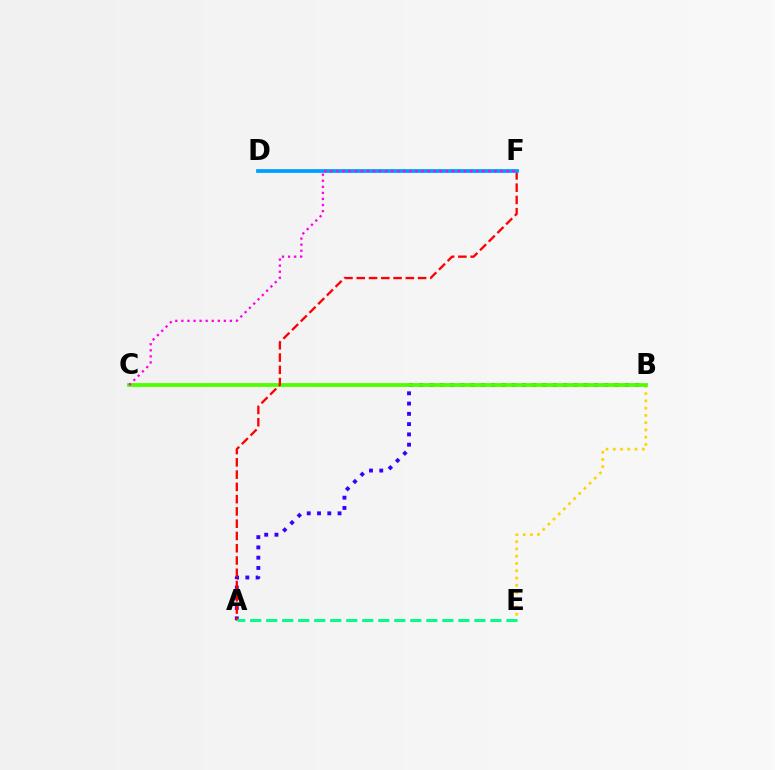{('A', 'B'): [{'color': '#3700ff', 'line_style': 'dotted', 'thickness': 2.79}], ('B', 'E'): [{'color': '#ffd500', 'line_style': 'dotted', 'thickness': 1.97}], ('B', 'C'): [{'color': '#4fff00', 'line_style': 'solid', 'thickness': 2.72}], ('A', 'F'): [{'color': '#ff0000', 'line_style': 'dashed', 'thickness': 1.67}], ('D', 'F'): [{'color': '#009eff', 'line_style': 'solid', 'thickness': 2.7}], ('A', 'E'): [{'color': '#00ff86', 'line_style': 'dashed', 'thickness': 2.18}], ('C', 'F'): [{'color': '#ff00ed', 'line_style': 'dotted', 'thickness': 1.65}]}